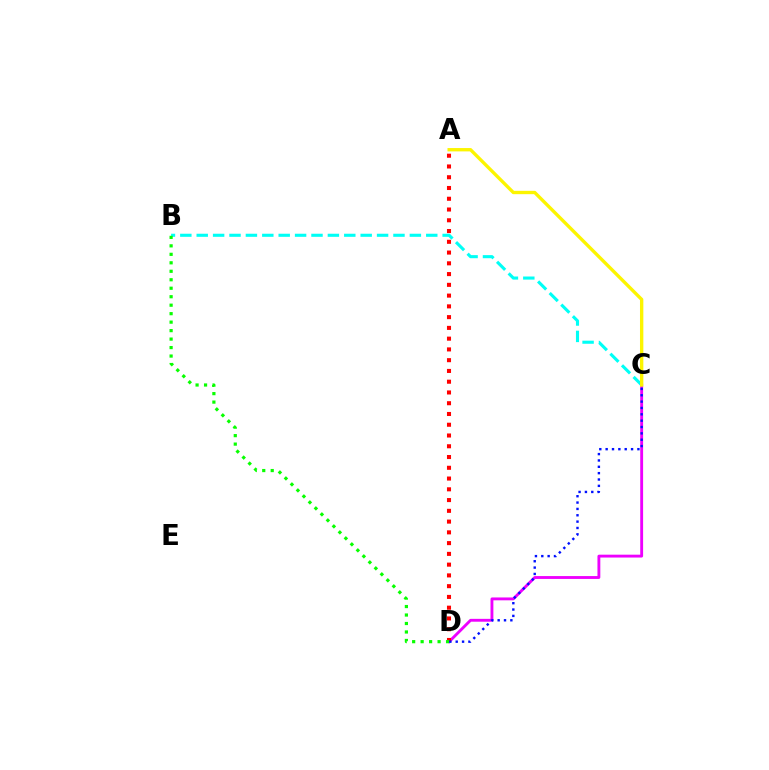{('C', 'D'): [{'color': '#ee00ff', 'line_style': 'solid', 'thickness': 2.06}, {'color': '#0010ff', 'line_style': 'dotted', 'thickness': 1.73}], ('B', 'C'): [{'color': '#00fff6', 'line_style': 'dashed', 'thickness': 2.23}], ('A', 'C'): [{'color': '#fcf500', 'line_style': 'solid', 'thickness': 2.41}], ('A', 'D'): [{'color': '#ff0000', 'line_style': 'dotted', 'thickness': 2.92}], ('B', 'D'): [{'color': '#08ff00', 'line_style': 'dotted', 'thickness': 2.3}]}